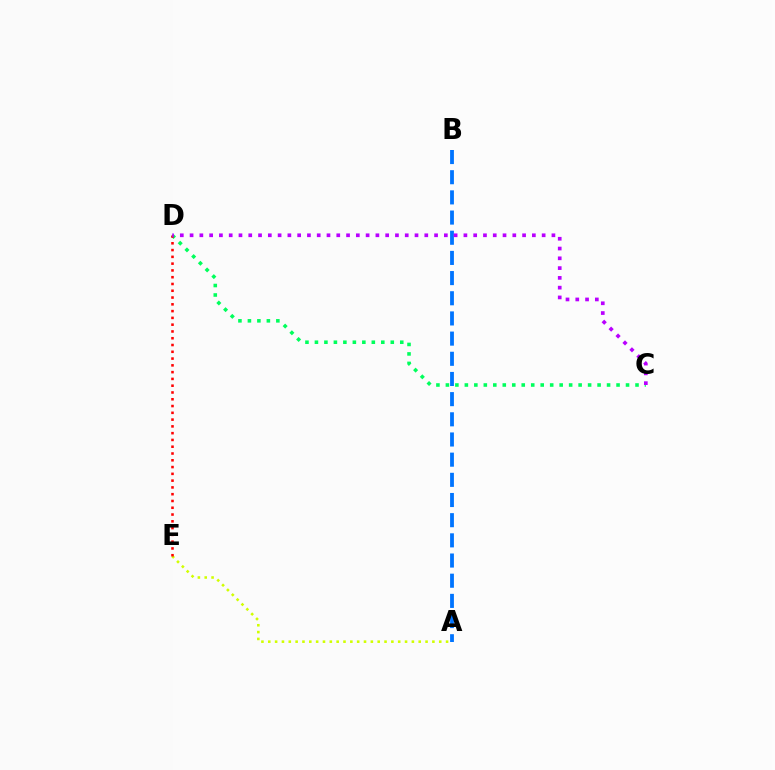{('A', 'E'): [{'color': '#d1ff00', 'line_style': 'dotted', 'thickness': 1.86}], ('C', 'D'): [{'color': '#00ff5c', 'line_style': 'dotted', 'thickness': 2.58}, {'color': '#b900ff', 'line_style': 'dotted', 'thickness': 2.66}], ('A', 'B'): [{'color': '#0074ff', 'line_style': 'dashed', 'thickness': 2.74}], ('D', 'E'): [{'color': '#ff0000', 'line_style': 'dotted', 'thickness': 1.84}]}